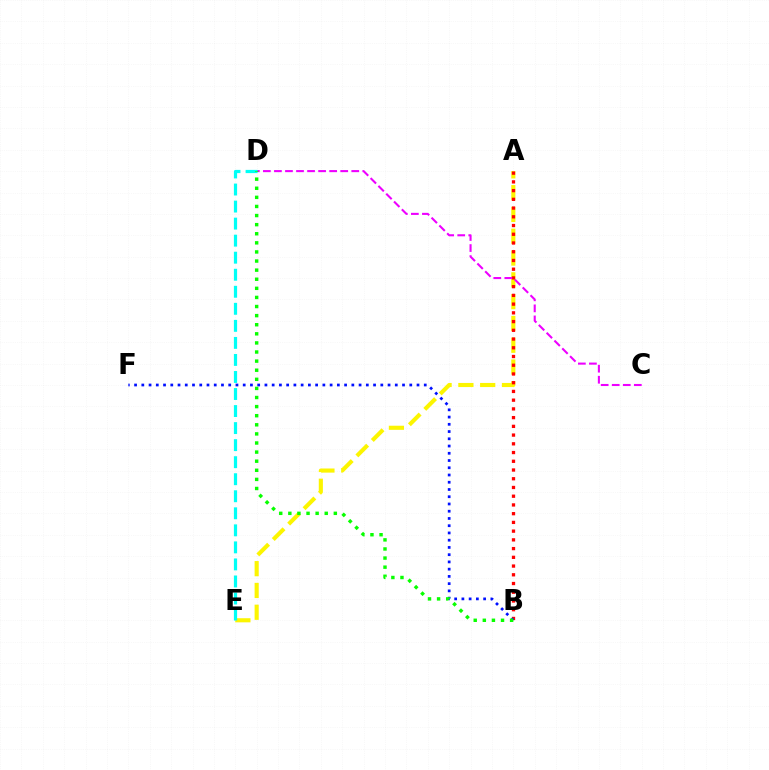{('A', 'E'): [{'color': '#fcf500', 'line_style': 'dashed', 'thickness': 2.96}], ('A', 'B'): [{'color': '#ff0000', 'line_style': 'dotted', 'thickness': 2.37}], ('C', 'D'): [{'color': '#ee00ff', 'line_style': 'dashed', 'thickness': 1.5}], ('D', 'E'): [{'color': '#00fff6', 'line_style': 'dashed', 'thickness': 2.31}], ('B', 'F'): [{'color': '#0010ff', 'line_style': 'dotted', 'thickness': 1.97}], ('B', 'D'): [{'color': '#08ff00', 'line_style': 'dotted', 'thickness': 2.47}]}